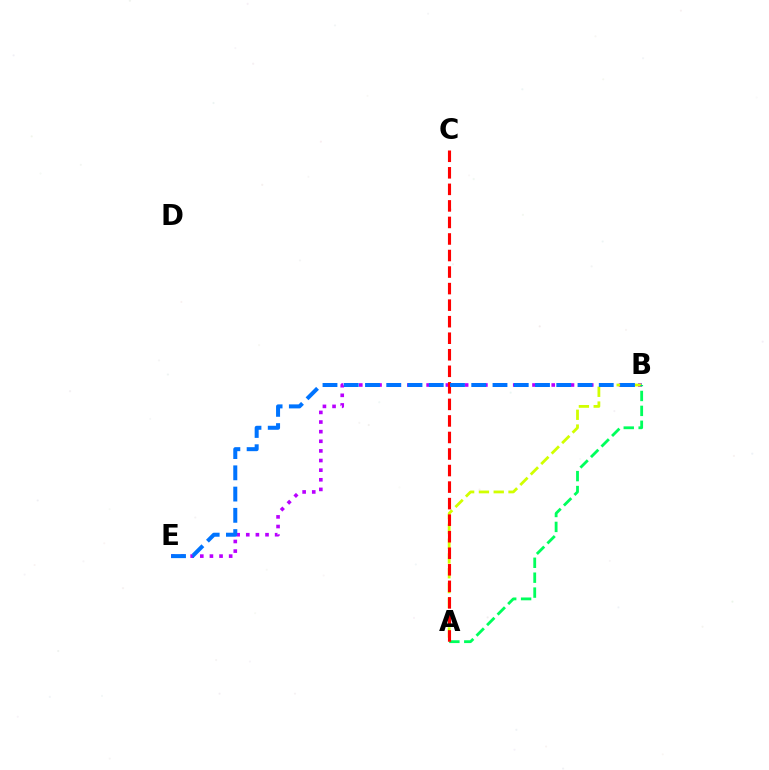{('B', 'E'): [{'color': '#b900ff', 'line_style': 'dotted', 'thickness': 2.61}, {'color': '#0074ff', 'line_style': 'dashed', 'thickness': 2.89}], ('A', 'B'): [{'color': '#d1ff00', 'line_style': 'dashed', 'thickness': 2.01}, {'color': '#00ff5c', 'line_style': 'dashed', 'thickness': 2.03}], ('A', 'C'): [{'color': '#ff0000', 'line_style': 'dashed', 'thickness': 2.25}]}